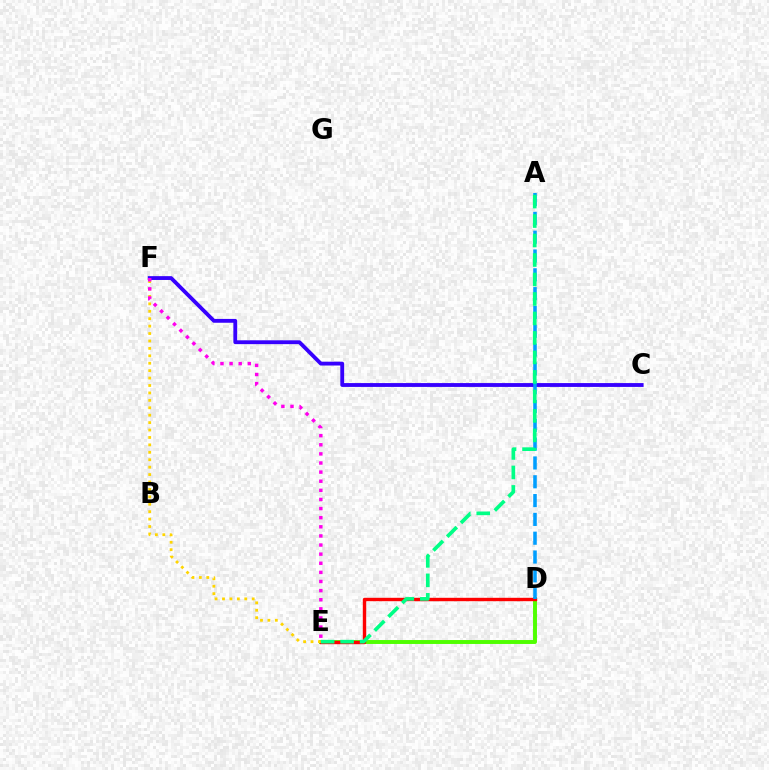{('D', 'E'): [{'color': '#4fff00', 'line_style': 'solid', 'thickness': 2.82}, {'color': '#ff0000', 'line_style': 'solid', 'thickness': 2.44}], ('C', 'F'): [{'color': '#3700ff', 'line_style': 'solid', 'thickness': 2.76}], ('A', 'D'): [{'color': '#009eff', 'line_style': 'dashed', 'thickness': 2.56}], ('E', 'F'): [{'color': '#ffd500', 'line_style': 'dotted', 'thickness': 2.02}, {'color': '#ff00ed', 'line_style': 'dotted', 'thickness': 2.48}], ('A', 'E'): [{'color': '#00ff86', 'line_style': 'dashed', 'thickness': 2.65}]}